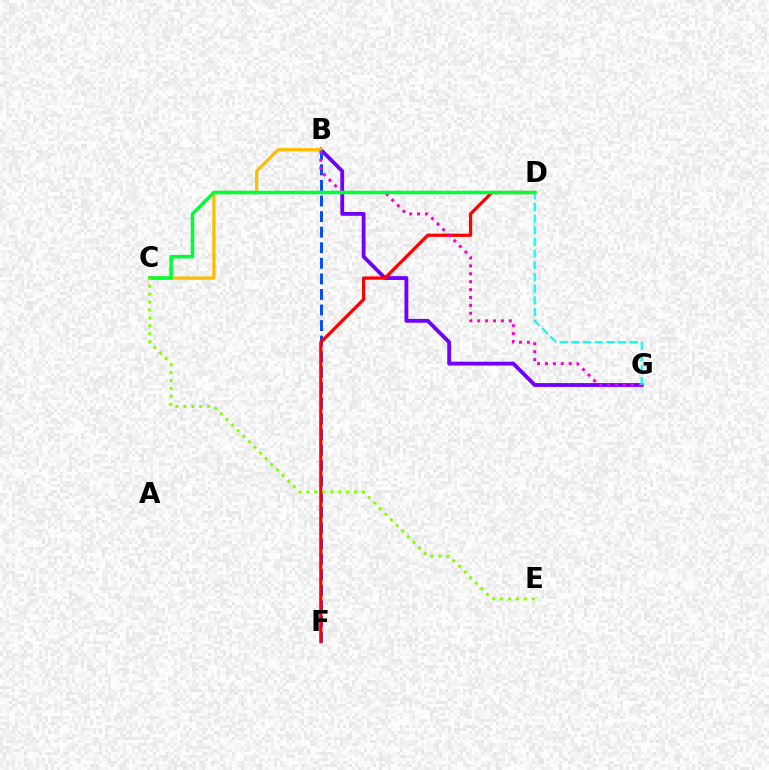{('B', 'G'): [{'color': '#7200ff', 'line_style': 'solid', 'thickness': 2.76}, {'color': '#ff00cf', 'line_style': 'dotted', 'thickness': 2.14}], ('B', 'C'): [{'color': '#ffbd00', 'line_style': 'solid', 'thickness': 2.31}], ('B', 'F'): [{'color': '#004bff', 'line_style': 'dashed', 'thickness': 2.12}], ('D', 'F'): [{'color': '#ff0000', 'line_style': 'solid', 'thickness': 2.33}], ('D', 'G'): [{'color': '#00fff6', 'line_style': 'dashed', 'thickness': 1.59}], ('C', 'D'): [{'color': '#00ff39', 'line_style': 'solid', 'thickness': 2.55}], ('C', 'E'): [{'color': '#84ff00', 'line_style': 'dotted', 'thickness': 2.15}]}